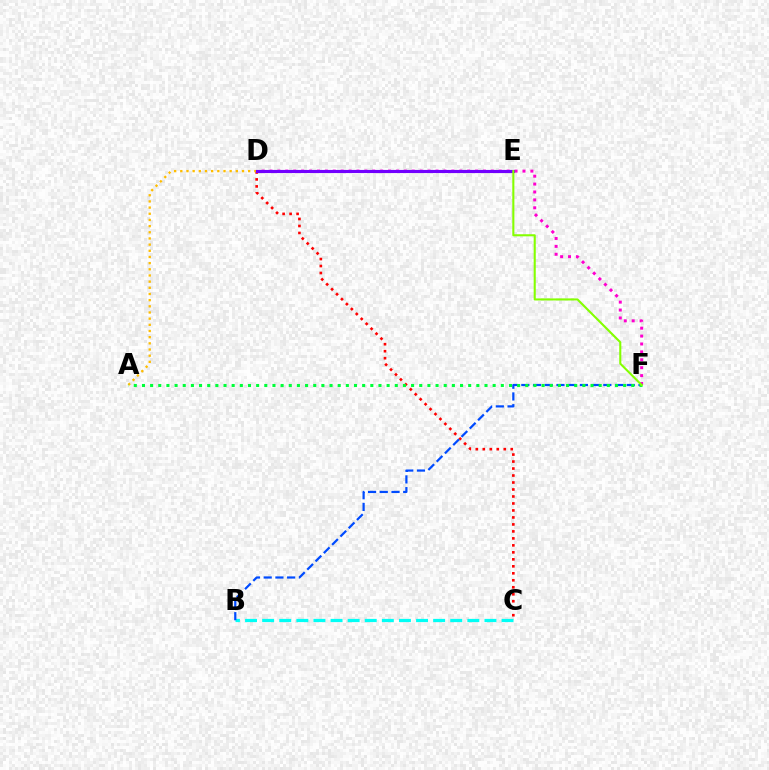{('C', 'D'): [{'color': '#ff0000', 'line_style': 'dotted', 'thickness': 1.9}], ('D', 'F'): [{'color': '#ff00cf', 'line_style': 'dotted', 'thickness': 2.15}], ('B', 'C'): [{'color': '#00fff6', 'line_style': 'dashed', 'thickness': 2.32}], ('A', 'D'): [{'color': '#ffbd00', 'line_style': 'dotted', 'thickness': 1.68}], ('B', 'F'): [{'color': '#004bff', 'line_style': 'dashed', 'thickness': 1.59}], ('D', 'E'): [{'color': '#7200ff', 'line_style': 'solid', 'thickness': 2.24}], ('A', 'F'): [{'color': '#00ff39', 'line_style': 'dotted', 'thickness': 2.22}], ('E', 'F'): [{'color': '#84ff00', 'line_style': 'solid', 'thickness': 1.5}]}